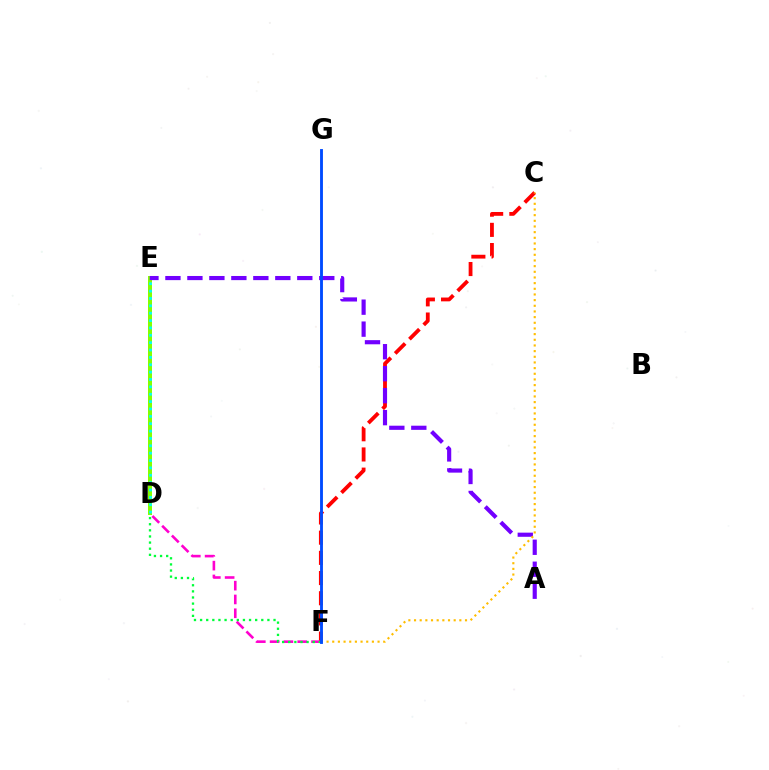{('D', 'E'): [{'color': '#84ff00', 'line_style': 'solid', 'thickness': 2.88}, {'color': '#00fff6', 'line_style': 'dotted', 'thickness': 2.0}], ('C', 'F'): [{'color': '#ff0000', 'line_style': 'dashed', 'thickness': 2.74}, {'color': '#ffbd00', 'line_style': 'dotted', 'thickness': 1.54}], ('D', 'F'): [{'color': '#ff00cf', 'line_style': 'dashed', 'thickness': 1.88}, {'color': '#00ff39', 'line_style': 'dotted', 'thickness': 1.66}], ('A', 'E'): [{'color': '#7200ff', 'line_style': 'dashed', 'thickness': 2.99}], ('F', 'G'): [{'color': '#004bff', 'line_style': 'solid', 'thickness': 2.06}]}